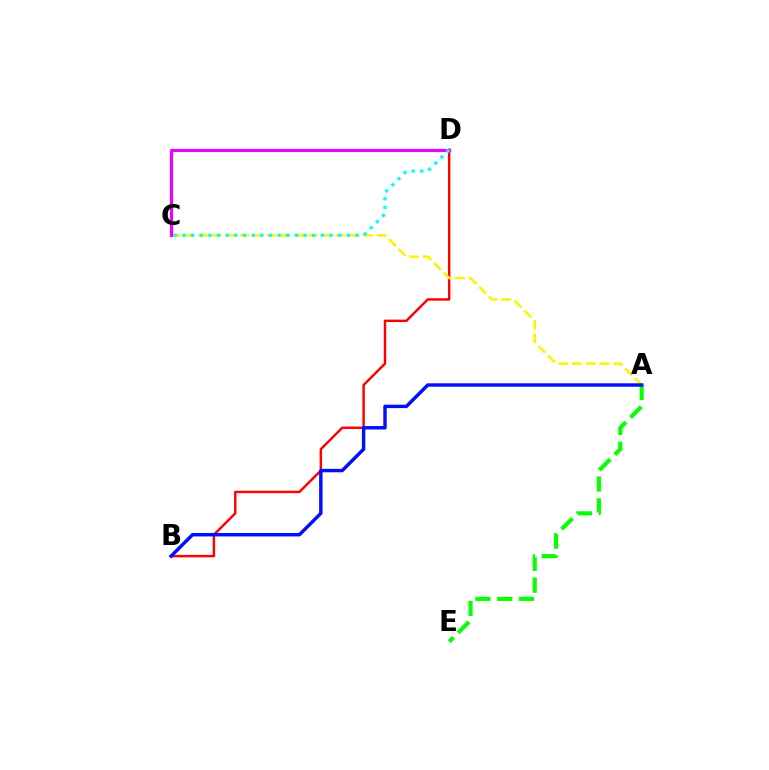{('A', 'E'): [{'color': '#08ff00', 'line_style': 'dashed', 'thickness': 2.97}], ('B', 'D'): [{'color': '#ff0000', 'line_style': 'solid', 'thickness': 1.76}], ('A', 'C'): [{'color': '#fcf500', 'line_style': 'dashed', 'thickness': 1.87}], ('A', 'B'): [{'color': '#0010ff', 'line_style': 'solid', 'thickness': 2.47}], ('C', 'D'): [{'color': '#ee00ff', 'line_style': 'solid', 'thickness': 2.29}, {'color': '#00fff6', 'line_style': 'dotted', 'thickness': 2.35}]}